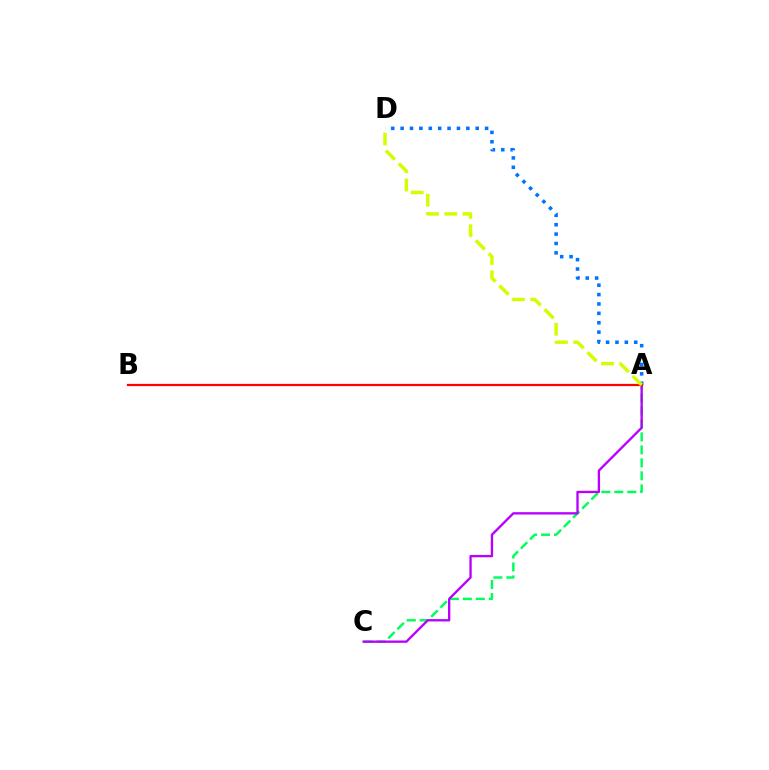{('A', 'C'): [{'color': '#00ff5c', 'line_style': 'dashed', 'thickness': 1.76}, {'color': '#b900ff', 'line_style': 'solid', 'thickness': 1.68}], ('A', 'D'): [{'color': '#0074ff', 'line_style': 'dotted', 'thickness': 2.55}, {'color': '#d1ff00', 'line_style': 'dashed', 'thickness': 2.49}], ('A', 'B'): [{'color': '#ff0000', 'line_style': 'solid', 'thickness': 1.61}]}